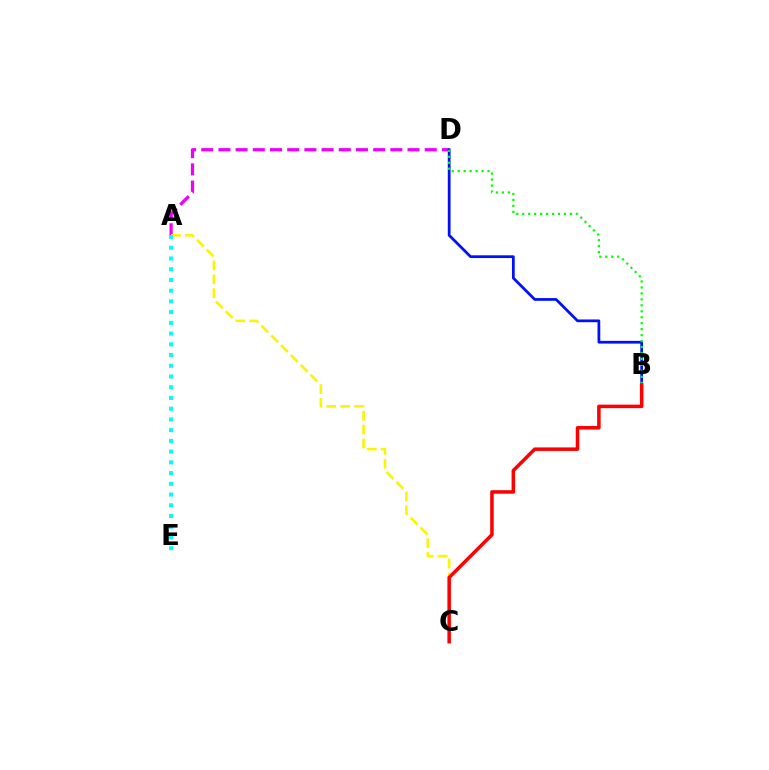{('A', 'D'): [{'color': '#ee00ff', 'line_style': 'dashed', 'thickness': 2.34}], ('B', 'D'): [{'color': '#0010ff', 'line_style': 'solid', 'thickness': 1.98}, {'color': '#08ff00', 'line_style': 'dotted', 'thickness': 1.62}], ('A', 'C'): [{'color': '#fcf500', 'line_style': 'dashed', 'thickness': 1.89}], ('A', 'E'): [{'color': '#00fff6', 'line_style': 'dotted', 'thickness': 2.92}], ('B', 'C'): [{'color': '#ff0000', 'line_style': 'solid', 'thickness': 2.54}]}